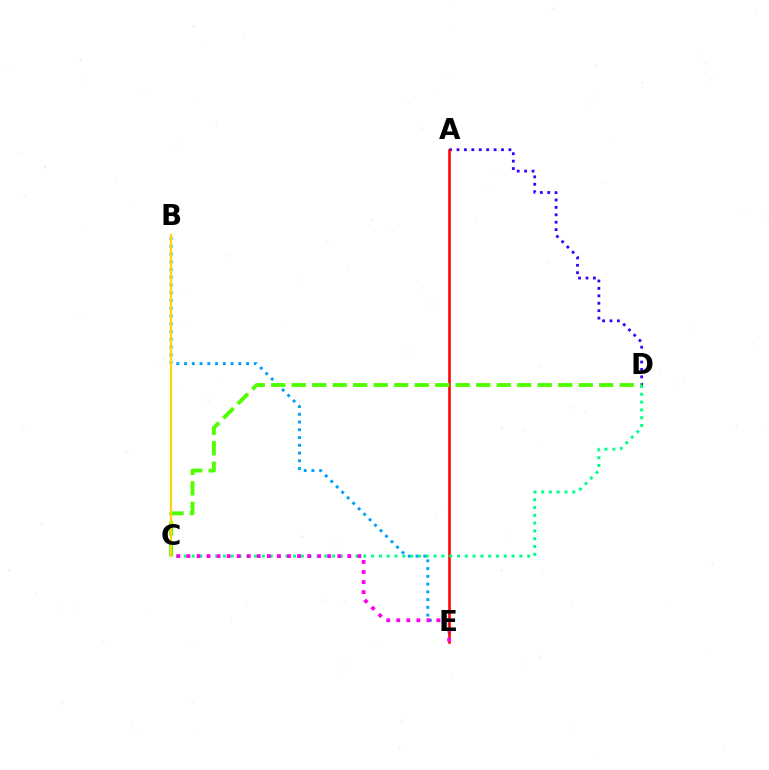{('A', 'D'): [{'color': '#3700ff', 'line_style': 'dotted', 'thickness': 2.02}], ('B', 'E'): [{'color': '#009eff', 'line_style': 'dotted', 'thickness': 2.11}], ('A', 'E'): [{'color': '#ff0000', 'line_style': 'solid', 'thickness': 1.85}], ('C', 'D'): [{'color': '#4fff00', 'line_style': 'dashed', 'thickness': 2.79}, {'color': '#00ff86', 'line_style': 'dotted', 'thickness': 2.12}], ('B', 'C'): [{'color': '#ffd500', 'line_style': 'solid', 'thickness': 1.58}], ('C', 'E'): [{'color': '#ff00ed', 'line_style': 'dotted', 'thickness': 2.73}]}